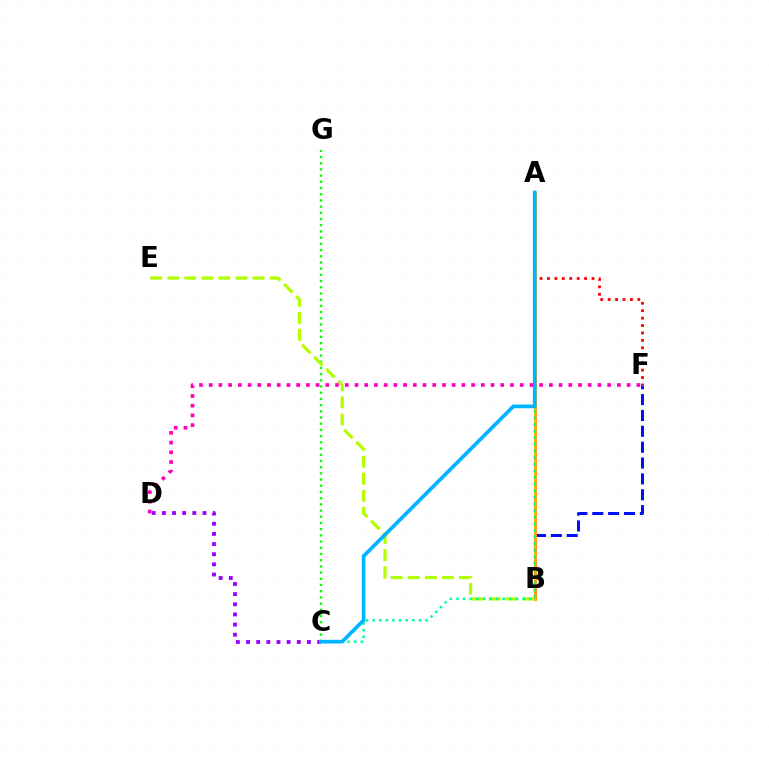{('A', 'F'): [{'color': '#ff0000', 'line_style': 'dotted', 'thickness': 2.02}], ('B', 'F'): [{'color': '#0010ff', 'line_style': 'dashed', 'thickness': 2.15}], ('A', 'B'): [{'color': '#ffa500', 'line_style': 'solid', 'thickness': 2.09}], ('C', 'G'): [{'color': '#08ff00', 'line_style': 'dotted', 'thickness': 1.69}], ('B', 'E'): [{'color': '#b3ff00', 'line_style': 'dashed', 'thickness': 2.32}], ('A', 'C'): [{'color': '#00ff9d', 'line_style': 'dotted', 'thickness': 1.8}, {'color': '#00b5ff', 'line_style': 'solid', 'thickness': 2.66}], ('C', 'D'): [{'color': '#9b00ff', 'line_style': 'dotted', 'thickness': 2.76}], ('D', 'F'): [{'color': '#ff00bd', 'line_style': 'dotted', 'thickness': 2.64}]}